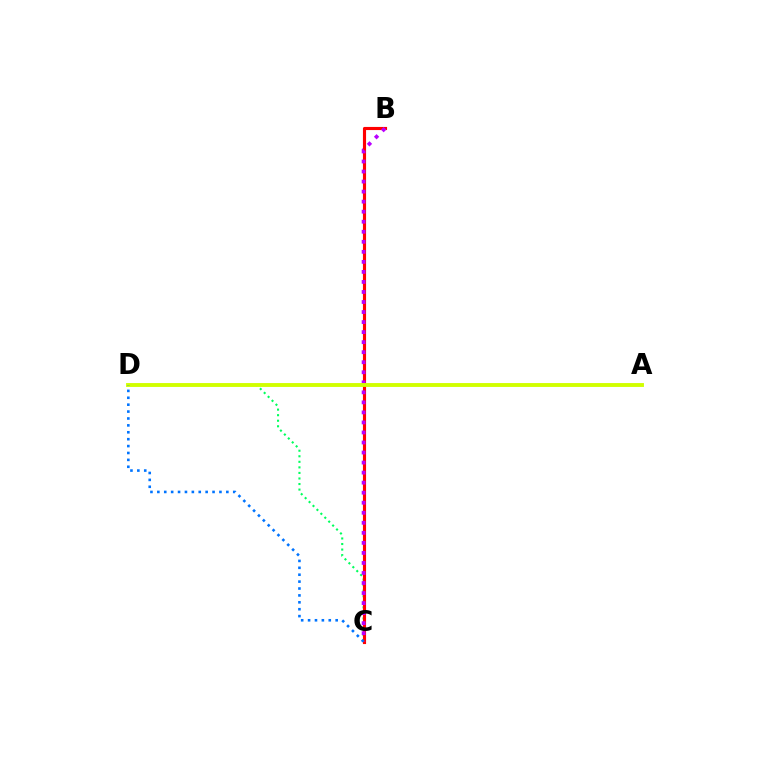{('C', 'D'): [{'color': '#00ff5c', 'line_style': 'dotted', 'thickness': 1.51}, {'color': '#0074ff', 'line_style': 'dotted', 'thickness': 1.87}], ('B', 'C'): [{'color': '#ff0000', 'line_style': 'solid', 'thickness': 2.25}, {'color': '#b900ff', 'line_style': 'dotted', 'thickness': 2.73}], ('A', 'D'): [{'color': '#d1ff00', 'line_style': 'solid', 'thickness': 2.79}]}